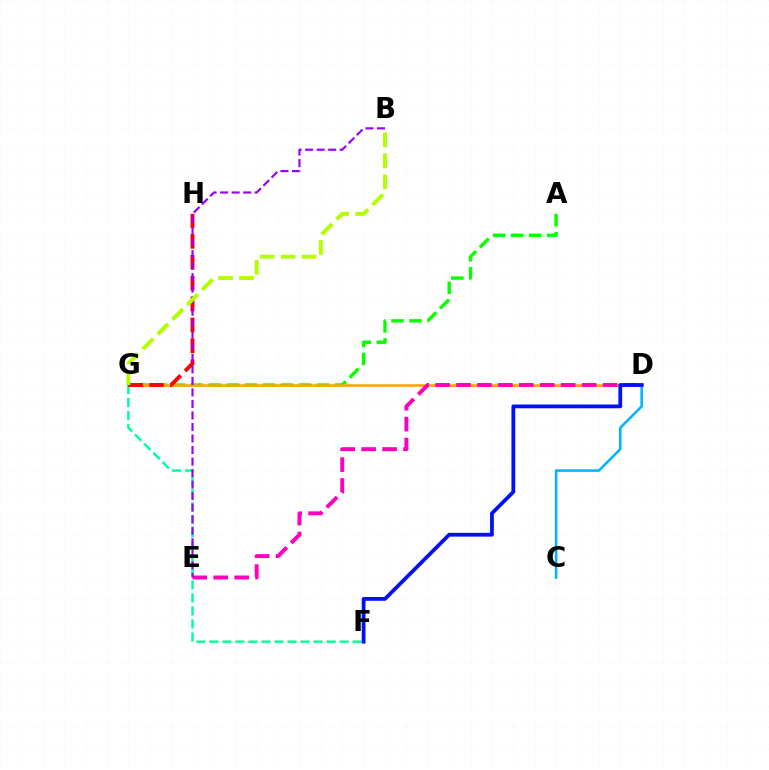{('A', 'G'): [{'color': '#08ff00', 'line_style': 'dashed', 'thickness': 2.45}], ('D', 'G'): [{'color': '#ffa500', 'line_style': 'solid', 'thickness': 1.87}], ('F', 'G'): [{'color': '#00ff9d', 'line_style': 'dashed', 'thickness': 1.77}], ('C', 'D'): [{'color': '#00b5ff', 'line_style': 'solid', 'thickness': 1.86}], ('G', 'H'): [{'color': '#ff0000', 'line_style': 'dashed', 'thickness': 2.84}], ('D', 'E'): [{'color': '#ff00bd', 'line_style': 'dashed', 'thickness': 2.84}], ('B', 'E'): [{'color': '#9b00ff', 'line_style': 'dashed', 'thickness': 1.57}], ('D', 'F'): [{'color': '#0010ff', 'line_style': 'solid', 'thickness': 2.72}], ('B', 'G'): [{'color': '#b3ff00', 'line_style': 'dashed', 'thickness': 2.85}]}